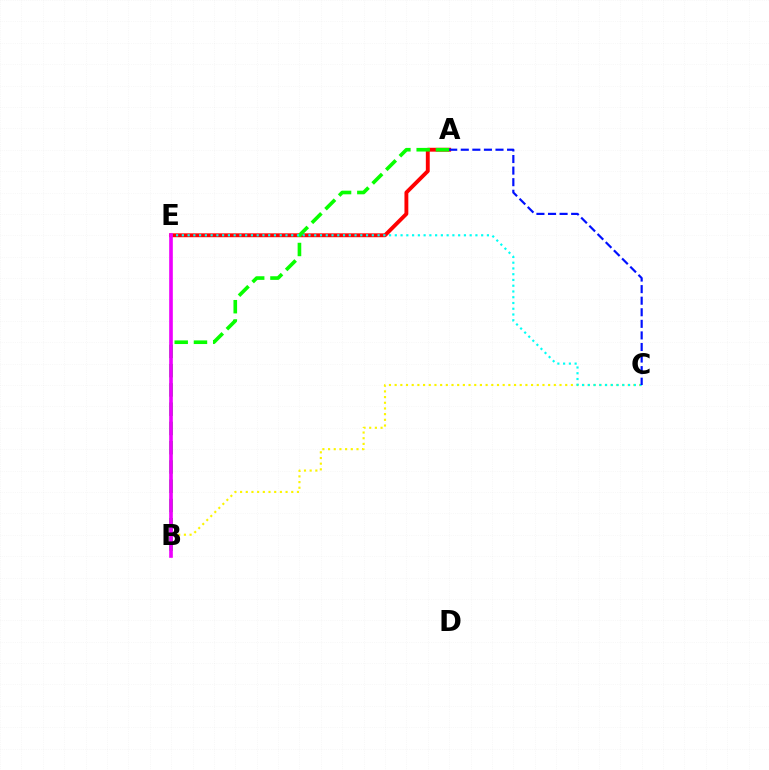{('B', 'C'): [{'color': '#fcf500', 'line_style': 'dotted', 'thickness': 1.54}], ('A', 'E'): [{'color': '#ff0000', 'line_style': 'solid', 'thickness': 2.79}], ('A', 'B'): [{'color': '#08ff00', 'line_style': 'dashed', 'thickness': 2.62}], ('C', 'E'): [{'color': '#00fff6', 'line_style': 'dotted', 'thickness': 1.56}], ('B', 'E'): [{'color': '#ee00ff', 'line_style': 'solid', 'thickness': 2.62}], ('A', 'C'): [{'color': '#0010ff', 'line_style': 'dashed', 'thickness': 1.57}]}